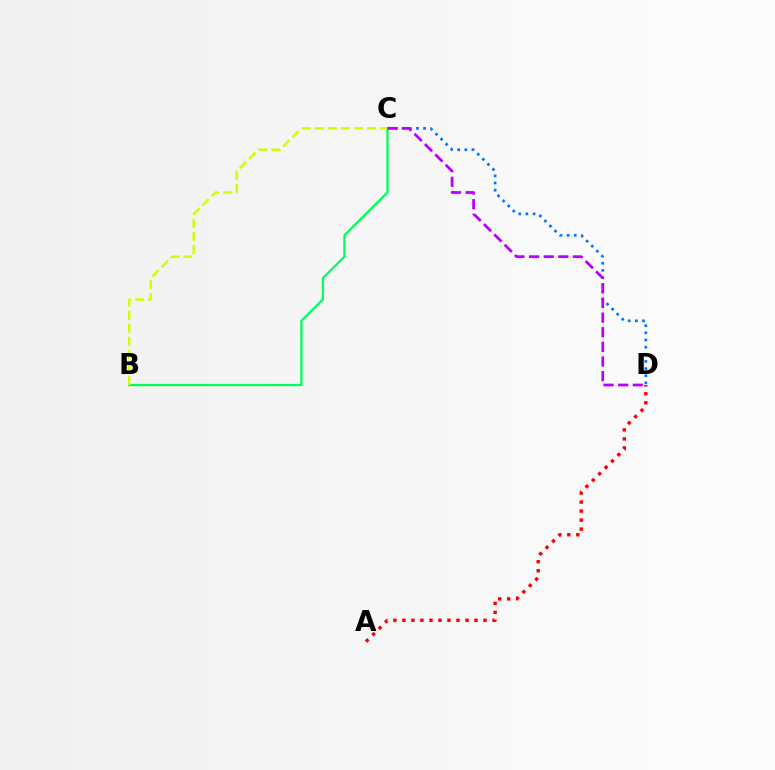{('C', 'D'): [{'color': '#0074ff', 'line_style': 'dotted', 'thickness': 1.94}, {'color': '#b900ff', 'line_style': 'dashed', 'thickness': 1.99}], ('B', 'C'): [{'color': '#00ff5c', 'line_style': 'solid', 'thickness': 1.65}, {'color': '#d1ff00', 'line_style': 'dashed', 'thickness': 1.77}], ('A', 'D'): [{'color': '#ff0000', 'line_style': 'dotted', 'thickness': 2.45}]}